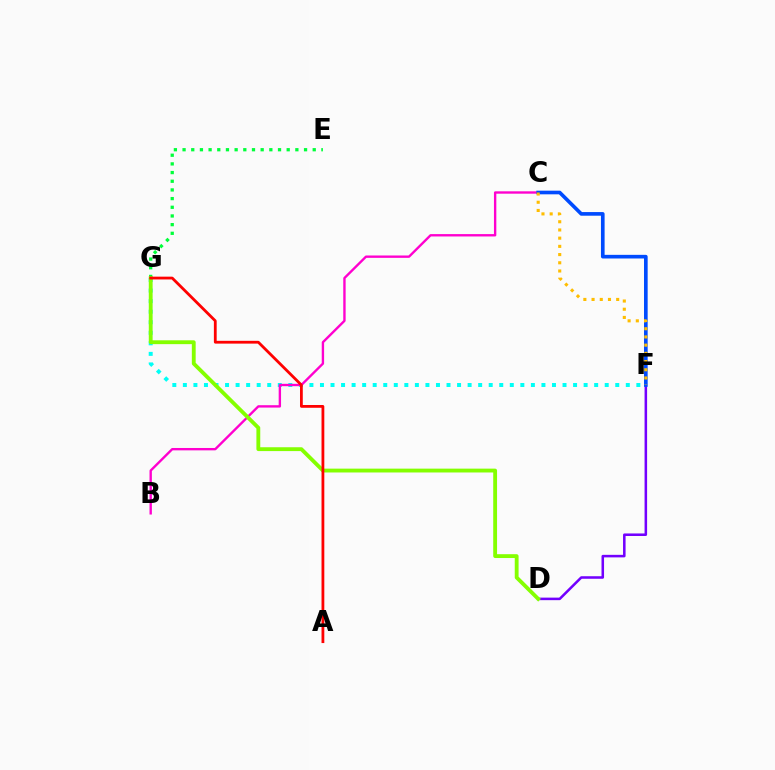{('D', 'F'): [{'color': '#7200ff', 'line_style': 'solid', 'thickness': 1.83}], ('F', 'G'): [{'color': '#00fff6', 'line_style': 'dotted', 'thickness': 2.87}], ('B', 'C'): [{'color': '#ff00cf', 'line_style': 'solid', 'thickness': 1.71}], ('C', 'F'): [{'color': '#004bff', 'line_style': 'solid', 'thickness': 2.63}, {'color': '#ffbd00', 'line_style': 'dotted', 'thickness': 2.23}], ('E', 'G'): [{'color': '#00ff39', 'line_style': 'dotted', 'thickness': 2.36}], ('D', 'G'): [{'color': '#84ff00', 'line_style': 'solid', 'thickness': 2.76}], ('A', 'G'): [{'color': '#ff0000', 'line_style': 'solid', 'thickness': 2.01}]}